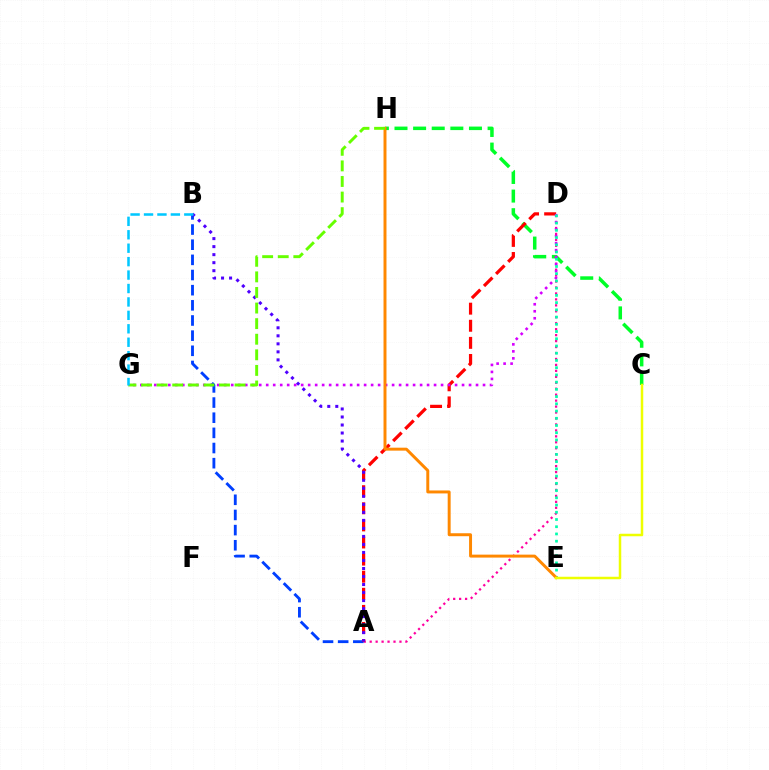{('C', 'H'): [{'color': '#00ff27', 'line_style': 'dashed', 'thickness': 2.53}], ('A', 'D'): [{'color': '#ff00a0', 'line_style': 'dotted', 'thickness': 1.62}, {'color': '#ff0000', 'line_style': 'dashed', 'thickness': 2.32}], ('A', 'B'): [{'color': '#003fff', 'line_style': 'dashed', 'thickness': 2.06}, {'color': '#4f00ff', 'line_style': 'dotted', 'thickness': 2.18}], ('D', 'G'): [{'color': '#d600ff', 'line_style': 'dotted', 'thickness': 1.9}], ('D', 'E'): [{'color': '#00ffaf', 'line_style': 'dotted', 'thickness': 1.96}], ('E', 'H'): [{'color': '#ff8800', 'line_style': 'solid', 'thickness': 2.13}], ('G', 'H'): [{'color': '#66ff00', 'line_style': 'dashed', 'thickness': 2.12}], ('B', 'G'): [{'color': '#00c7ff', 'line_style': 'dashed', 'thickness': 1.82}], ('C', 'E'): [{'color': '#eeff00', 'line_style': 'solid', 'thickness': 1.8}]}